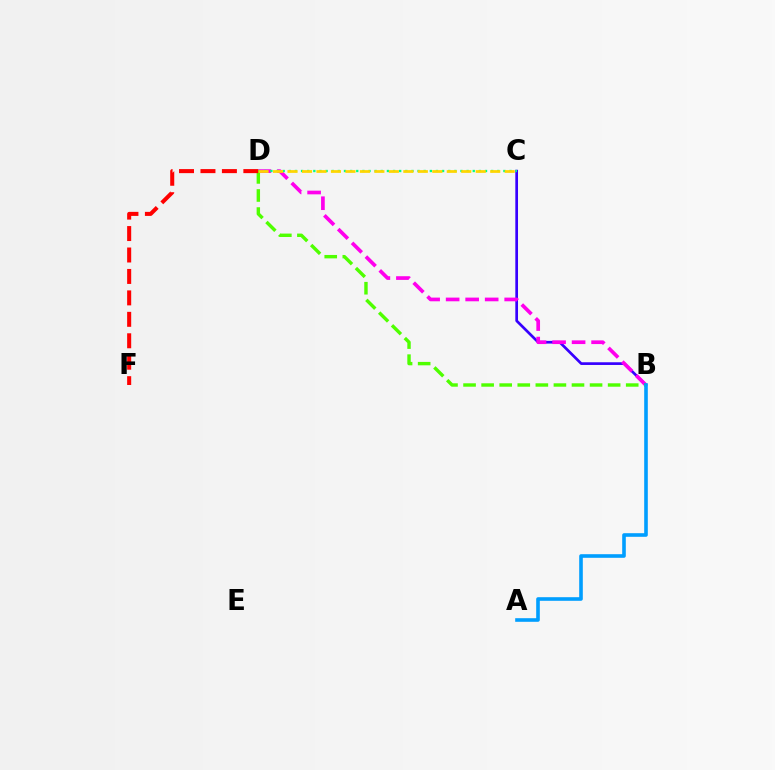{('B', 'C'): [{'color': '#3700ff', 'line_style': 'solid', 'thickness': 1.94}], ('B', 'D'): [{'color': '#ff00ed', 'line_style': 'dashed', 'thickness': 2.65}, {'color': '#4fff00', 'line_style': 'dashed', 'thickness': 2.46}], ('C', 'D'): [{'color': '#00ff86', 'line_style': 'dotted', 'thickness': 1.67}, {'color': '#ffd500', 'line_style': 'dashed', 'thickness': 1.97}], ('A', 'B'): [{'color': '#009eff', 'line_style': 'solid', 'thickness': 2.6}], ('D', 'F'): [{'color': '#ff0000', 'line_style': 'dashed', 'thickness': 2.91}]}